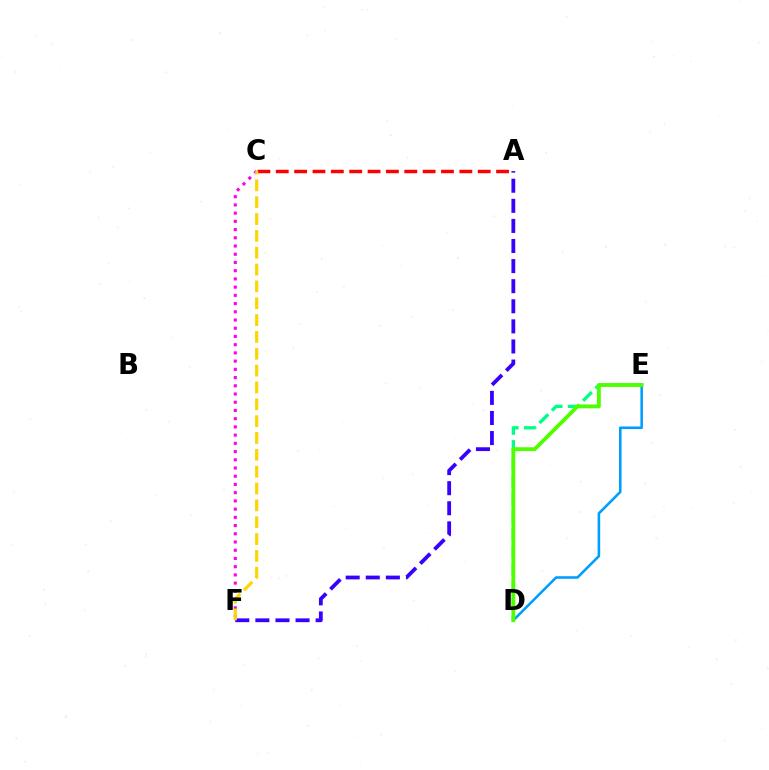{('A', 'F'): [{'color': '#3700ff', 'line_style': 'dashed', 'thickness': 2.73}], ('C', 'F'): [{'color': '#ff00ed', 'line_style': 'dotted', 'thickness': 2.23}, {'color': '#ffd500', 'line_style': 'dashed', 'thickness': 2.29}], ('D', 'E'): [{'color': '#00ff86', 'line_style': 'dashed', 'thickness': 2.39}, {'color': '#009eff', 'line_style': 'solid', 'thickness': 1.85}, {'color': '#4fff00', 'line_style': 'solid', 'thickness': 2.76}], ('A', 'C'): [{'color': '#ff0000', 'line_style': 'dashed', 'thickness': 2.49}]}